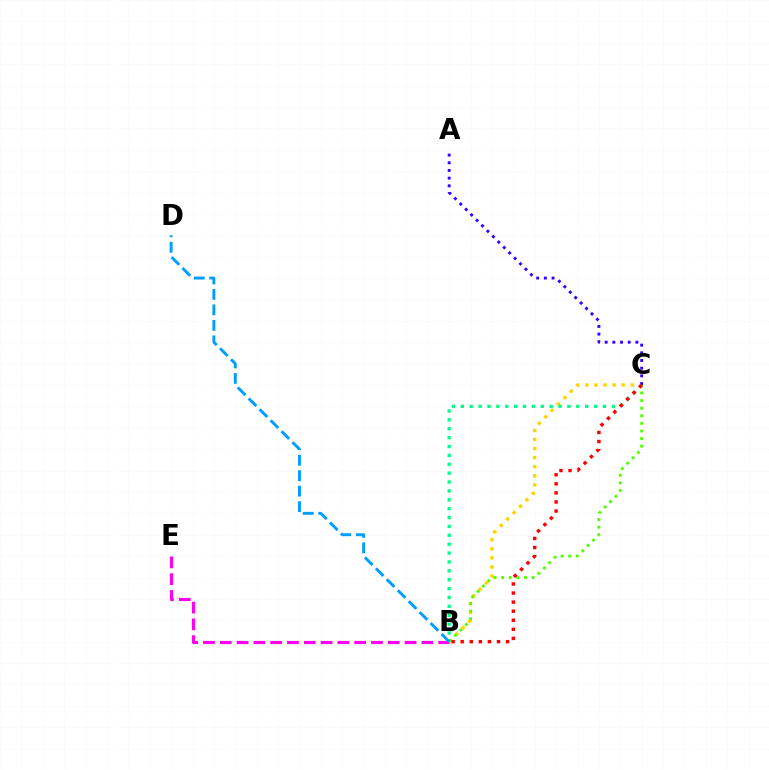{('B', 'C'): [{'color': '#ffd500', 'line_style': 'dotted', 'thickness': 2.46}, {'color': '#00ff86', 'line_style': 'dotted', 'thickness': 2.41}, {'color': '#4fff00', 'line_style': 'dotted', 'thickness': 2.06}, {'color': '#ff0000', 'line_style': 'dotted', 'thickness': 2.46}], ('B', 'E'): [{'color': '#ff00ed', 'line_style': 'dashed', 'thickness': 2.28}], ('A', 'C'): [{'color': '#3700ff', 'line_style': 'dotted', 'thickness': 2.09}], ('B', 'D'): [{'color': '#009eff', 'line_style': 'dashed', 'thickness': 2.1}]}